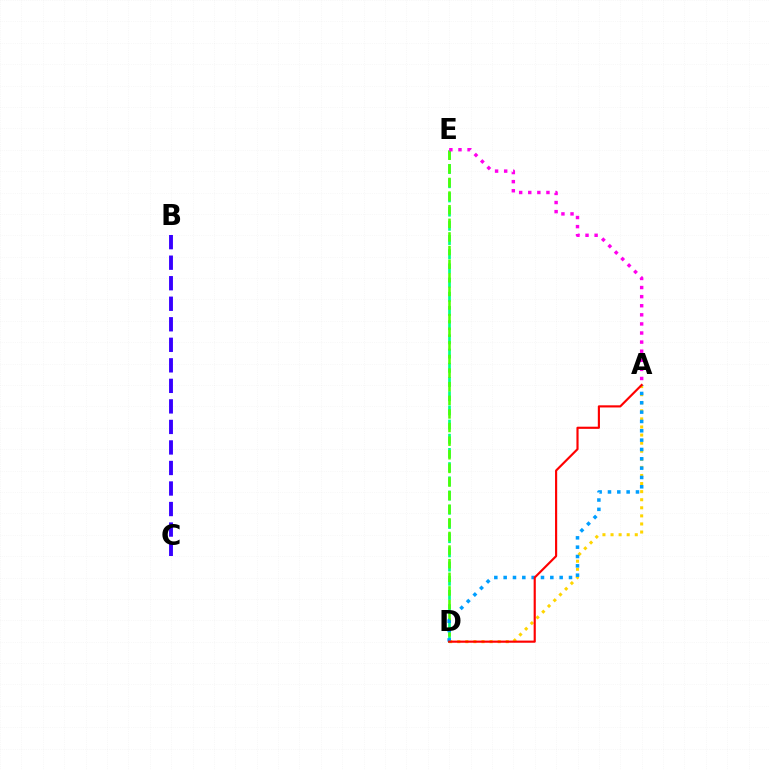{('A', 'D'): [{'color': '#ffd500', 'line_style': 'dotted', 'thickness': 2.2}, {'color': '#009eff', 'line_style': 'dotted', 'thickness': 2.54}, {'color': '#ff0000', 'line_style': 'solid', 'thickness': 1.55}], ('D', 'E'): [{'color': '#00ff86', 'line_style': 'dashed', 'thickness': 1.93}, {'color': '#4fff00', 'line_style': 'dashed', 'thickness': 1.85}], ('B', 'C'): [{'color': '#3700ff', 'line_style': 'dashed', 'thickness': 2.79}], ('A', 'E'): [{'color': '#ff00ed', 'line_style': 'dotted', 'thickness': 2.47}]}